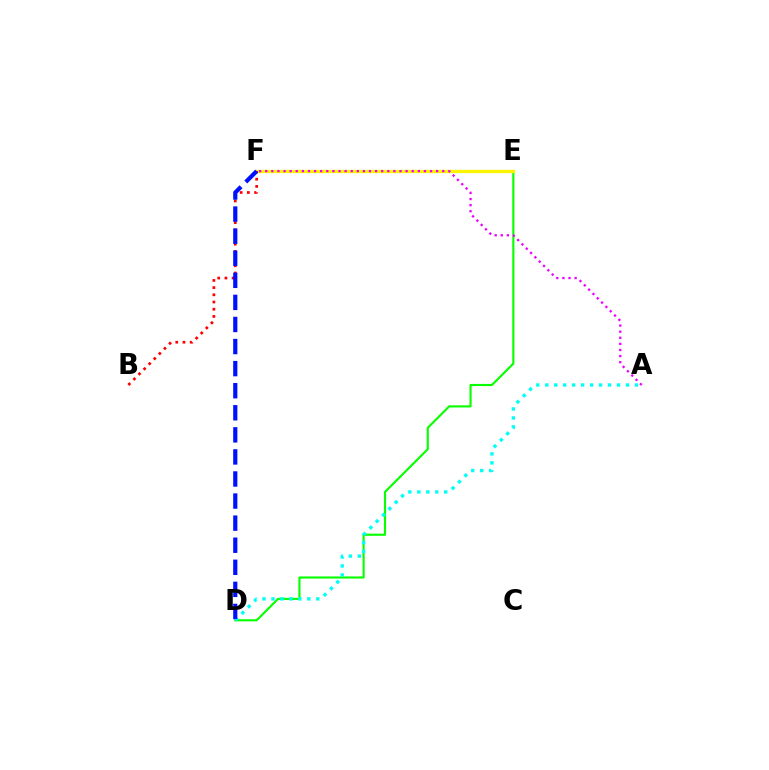{('D', 'E'): [{'color': '#08ff00', 'line_style': 'solid', 'thickness': 1.54}], ('E', 'F'): [{'color': '#fcf500', 'line_style': 'solid', 'thickness': 2.36}], ('A', 'F'): [{'color': '#ee00ff', 'line_style': 'dotted', 'thickness': 1.66}], ('B', 'F'): [{'color': '#ff0000', 'line_style': 'dotted', 'thickness': 1.96}], ('A', 'D'): [{'color': '#00fff6', 'line_style': 'dotted', 'thickness': 2.44}], ('D', 'F'): [{'color': '#0010ff', 'line_style': 'dashed', 'thickness': 3.0}]}